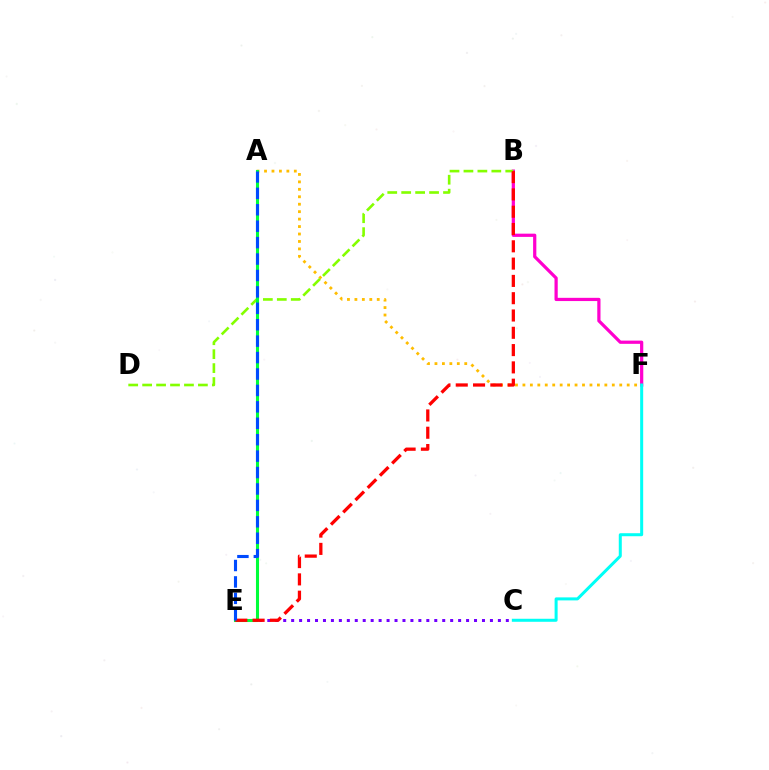{('B', 'F'): [{'color': '#ff00cf', 'line_style': 'solid', 'thickness': 2.32}], ('C', 'E'): [{'color': '#7200ff', 'line_style': 'dotted', 'thickness': 2.16}], ('A', 'F'): [{'color': '#ffbd00', 'line_style': 'dotted', 'thickness': 2.02}], ('B', 'D'): [{'color': '#84ff00', 'line_style': 'dashed', 'thickness': 1.89}], ('C', 'F'): [{'color': '#00fff6', 'line_style': 'solid', 'thickness': 2.17}], ('A', 'E'): [{'color': '#00ff39', 'line_style': 'solid', 'thickness': 2.21}, {'color': '#004bff', 'line_style': 'dashed', 'thickness': 2.23}], ('B', 'E'): [{'color': '#ff0000', 'line_style': 'dashed', 'thickness': 2.35}]}